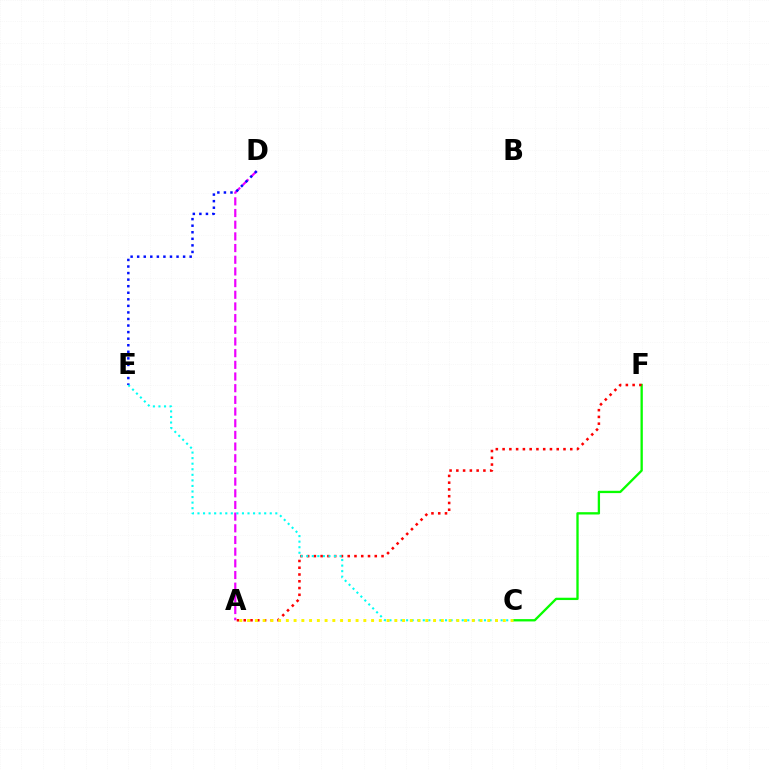{('A', 'D'): [{'color': '#ee00ff', 'line_style': 'dashed', 'thickness': 1.59}], ('C', 'F'): [{'color': '#08ff00', 'line_style': 'solid', 'thickness': 1.67}], ('D', 'E'): [{'color': '#0010ff', 'line_style': 'dotted', 'thickness': 1.78}], ('A', 'F'): [{'color': '#ff0000', 'line_style': 'dotted', 'thickness': 1.84}], ('C', 'E'): [{'color': '#00fff6', 'line_style': 'dotted', 'thickness': 1.51}], ('A', 'C'): [{'color': '#fcf500', 'line_style': 'dotted', 'thickness': 2.11}]}